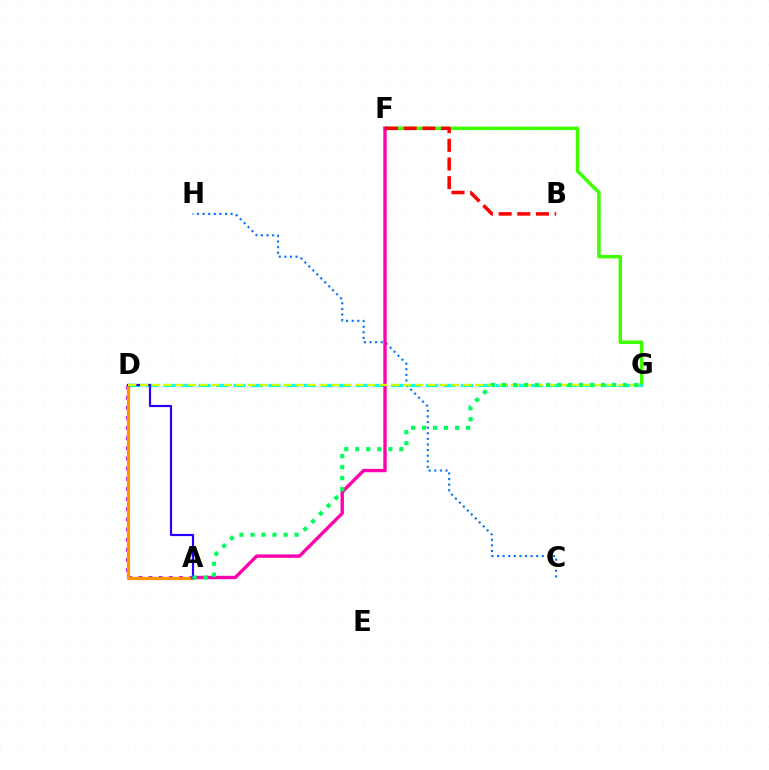{('A', 'D'): [{'color': '#b900ff', 'line_style': 'dotted', 'thickness': 2.76}, {'color': '#ff9400', 'line_style': 'solid', 'thickness': 2.34}, {'color': '#2500ff', 'line_style': 'solid', 'thickness': 1.57}], ('C', 'H'): [{'color': '#0074ff', 'line_style': 'dotted', 'thickness': 1.52}], ('F', 'G'): [{'color': '#3dff00', 'line_style': 'solid', 'thickness': 2.5}], ('D', 'G'): [{'color': '#00fff6', 'line_style': 'dashed', 'thickness': 2.38}, {'color': '#d1ff00', 'line_style': 'dashed', 'thickness': 1.62}], ('A', 'F'): [{'color': '#ff00ac', 'line_style': 'solid', 'thickness': 2.43}], ('B', 'F'): [{'color': '#ff0000', 'line_style': 'dashed', 'thickness': 2.54}], ('A', 'G'): [{'color': '#00ff5c', 'line_style': 'dotted', 'thickness': 2.99}]}